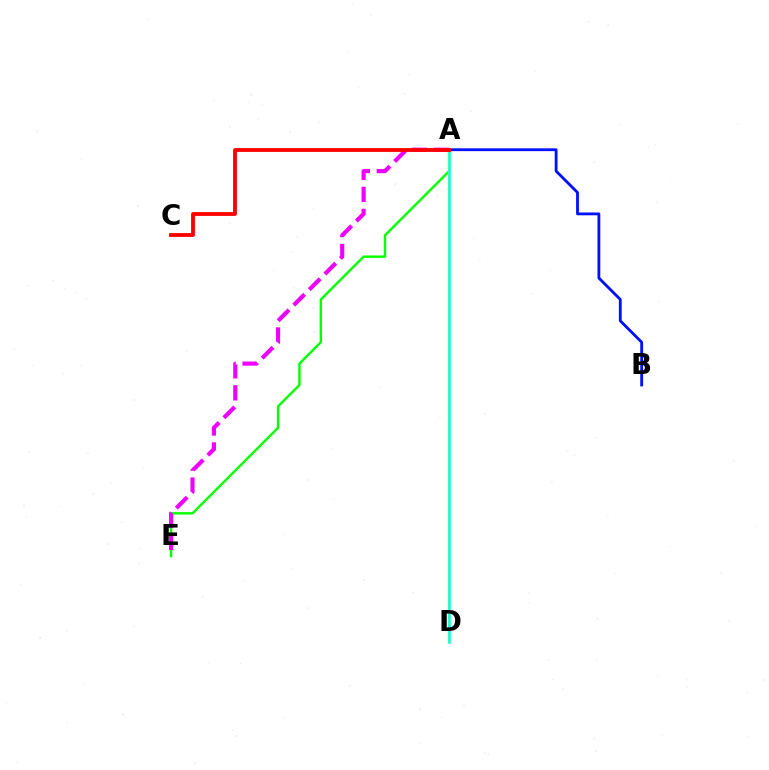{('A', 'E'): [{'color': '#08ff00', 'line_style': 'solid', 'thickness': 1.75}, {'color': '#ee00ff', 'line_style': 'dashed', 'thickness': 2.99}], ('A', 'D'): [{'color': '#fcf500', 'line_style': 'solid', 'thickness': 1.65}, {'color': '#00fff6', 'line_style': 'solid', 'thickness': 1.82}], ('A', 'B'): [{'color': '#0010ff', 'line_style': 'solid', 'thickness': 2.03}], ('A', 'C'): [{'color': '#ff0000', 'line_style': 'solid', 'thickness': 2.75}]}